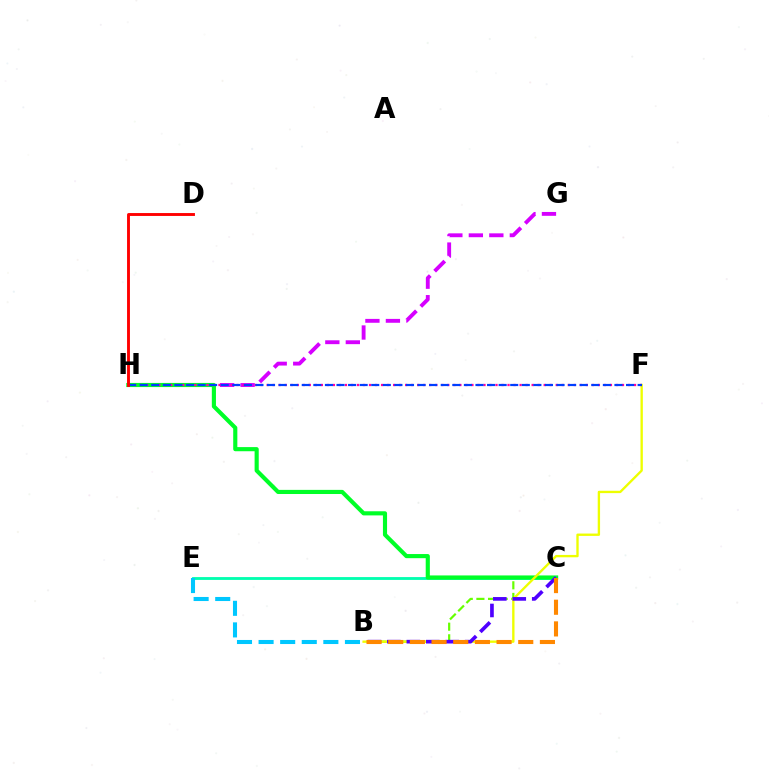{('C', 'E'): [{'color': '#00ffaf', 'line_style': 'solid', 'thickness': 2.04}], ('G', 'H'): [{'color': '#d600ff', 'line_style': 'dashed', 'thickness': 2.78}], ('B', 'E'): [{'color': '#00c7ff', 'line_style': 'dashed', 'thickness': 2.93}], ('B', 'C'): [{'color': '#66ff00', 'line_style': 'dashed', 'thickness': 1.58}, {'color': '#4f00ff', 'line_style': 'dashed', 'thickness': 2.64}, {'color': '#ff8800', 'line_style': 'dashed', 'thickness': 2.94}], ('C', 'H'): [{'color': '#00ff27', 'line_style': 'solid', 'thickness': 2.98}], ('B', 'F'): [{'color': '#eeff00', 'line_style': 'solid', 'thickness': 1.69}], ('F', 'H'): [{'color': '#ff00a0', 'line_style': 'dotted', 'thickness': 1.64}, {'color': '#003fff', 'line_style': 'dashed', 'thickness': 1.57}], ('D', 'H'): [{'color': '#ff0000', 'line_style': 'solid', 'thickness': 2.08}]}